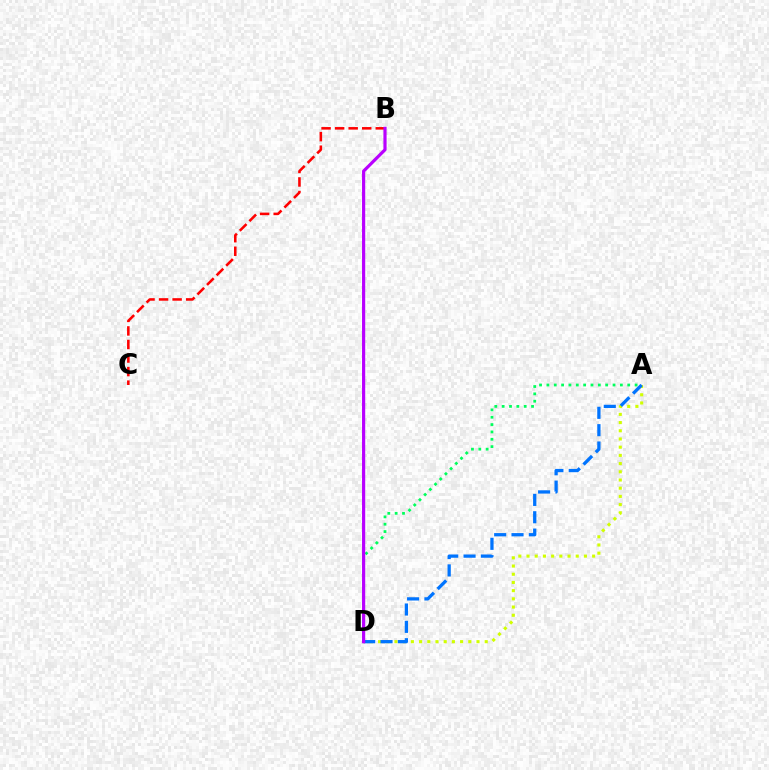{('A', 'D'): [{'color': '#00ff5c', 'line_style': 'dotted', 'thickness': 2.0}, {'color': '#d1ff00', 'line_style': 'dotted', 'thickness': 2.23}, {'color': '#0074ff', 'line_style': 'dashed', 'thickness': 2.36}], ('B', 'C'): [{'color': '#ff0000', 'line_style': 'dashed', 'thickness': 1.84}], ('B', 'D'): [{'color': '#b900ff', 'line_style': 'solid', 'thickness': 2.29}]}